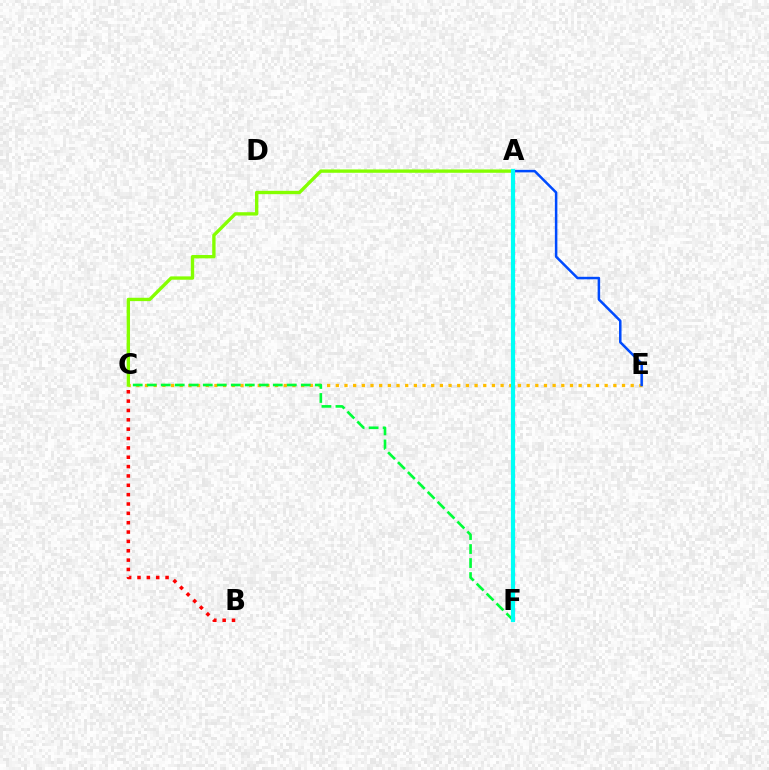{('A', 'F'): [{'color': '#7200ff', 'line_style': 'dotted', 'thickness': 1.77}, {'color': '#ff00cf', 'line_style': 'dotted', 'thickness': 2.42}, {'color': '#00fff6', 'line_style': 'solid', 'thickness': 3.0}], ('C', 'E'): [{'color': '#ffbd00', 'line_style': 'dotted', 'thickness': 2.36}], ('B', 'C'): [{'color': '#ff0000', 'line_style': 'dotted', 'thickness': 2.54}], ('C', 'F'): [{'color': '#00ff39', 'line_style': 'dashed', 'thickness': 1.9}], ('A', 'C'): [{'color': '#84ff00', 'line_style': 'solid', 'thickness': 2.41}], ('A', 'E'): [{'color': '#004bff', 'line_style': 'solid', 'thickness': 1.81}]}